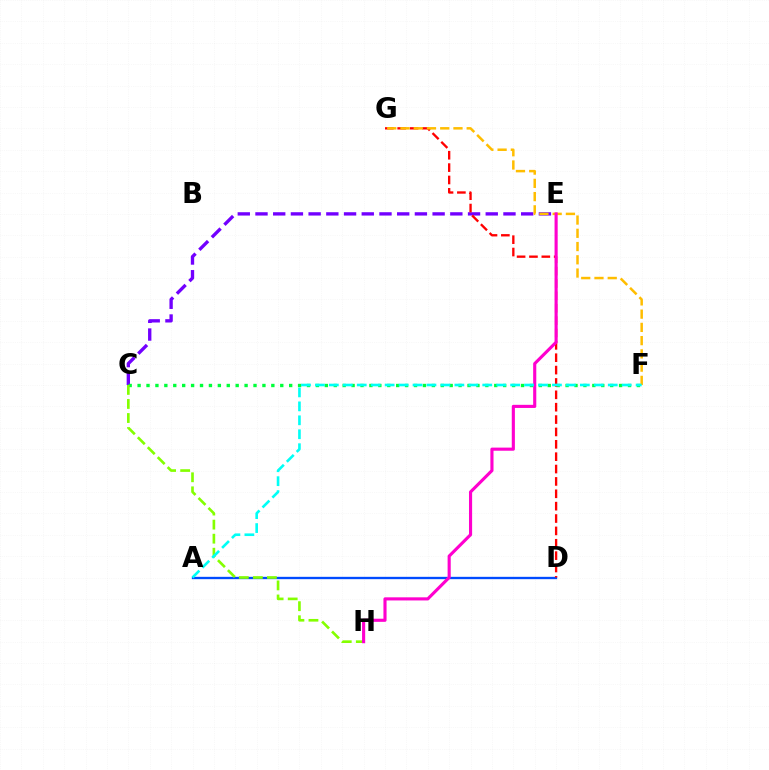{('A', 'D'): [{'color': '#004bff', 'line_style': 'solid', 'thickness': 1.68}], ('C', 'E'): [{'color': '#7200ff', 'line_style': 'dashed', 'thickness': 2.41}], ('C', 'F'): [{'color': '#00ff39', 'line_style': 'dotted', 'thickness': 2.42}], ('C', 'H'): [{'color': '#84ff00', 'line_style': 'dashed', 'thickness': 1.91}], ('D', 'G'): [{'color': '#ff0000', 'line_style': 'dashed', 'thickness': 1.68}], ('F', 'G'): [{'color': '#ffbd00', 'line_style': 'dashed', 'thickness': 1.8}], ('E', 'H'): [{'color': '#ff00cf', 'line_style': 'solid', 'thickness': 2.25}], ('A', 'F'): [{'color': '#00fff6', 'line_style': 'dashed', 'thickness': 1.89}]}